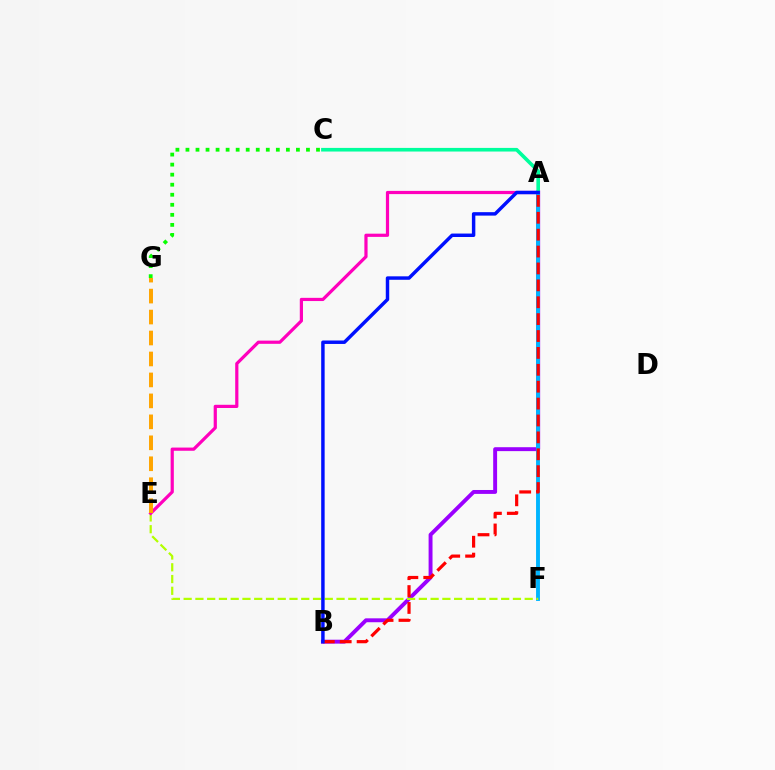{('A', 'B'): [{'color': '#9b00ff', 'line_style': 'solid', 'thickness': 2.81}, {'color': '#ff0000', 'line_style': 'dashed', 'thickness': 2.29}, {'color': '#0010ff', 'line_style': 'solid', 'thickness': 2.49}], ('A', 'F'): [{'color': '#00b5ff', 'line_style': 'solid', 'thickness': 2.79}], ('E', 'F'): [{'color': '#b3ff00', 'line_style': 'dashed', 'thickness': 1.6}], ('A', 'E'): [{'color': '#ff00bd', 'line_style': 'solid', 'thickness': 2.3}], ('C', 'G'): [{'color': '#08ff00', 'line_style': 'dotted', 'thickness': 2.73}], ('A', 'C'): [{'color': '#00ff9d', 'line_style': 'solid', 'thickness': 2.61}], ('E', 'G'): [{'color': '#ffa500', 'line_style': 'dashed', 'thickness': 2.85}]}